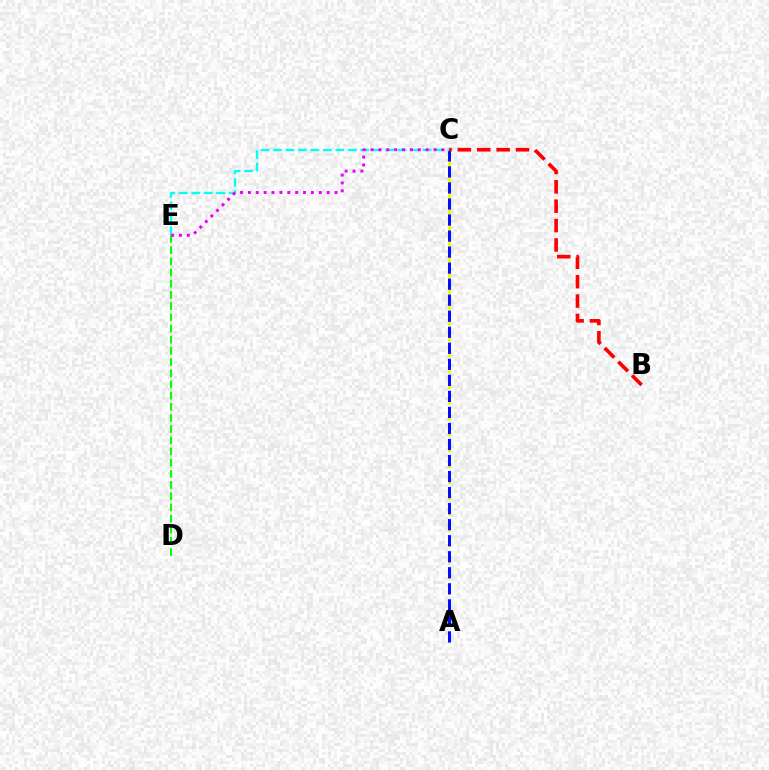{('D', 'E'): [{'color': '#08ff00', 'line_style': 'dashed', 'thickness': 1.52}], ('A', 'C'): [{'color': '#fcf500', 'line_style': 'dashed', 'thickness': 2.15}, {'color': '#0010ff', 'line_style': 'dashed', 'thickness': 2.18}], ('C', 'E'): [{'color': '#00fff6', 'line_style': 'dashed', 'thickness': 1.69}, {'color': '#ee00ff', 'line_style': 'dotted', 'thickness': 2.14}], ('B', 'C'): [{'color': '#ff0000', 'line_style': 'dashed', 'thickness': 2.63}]}